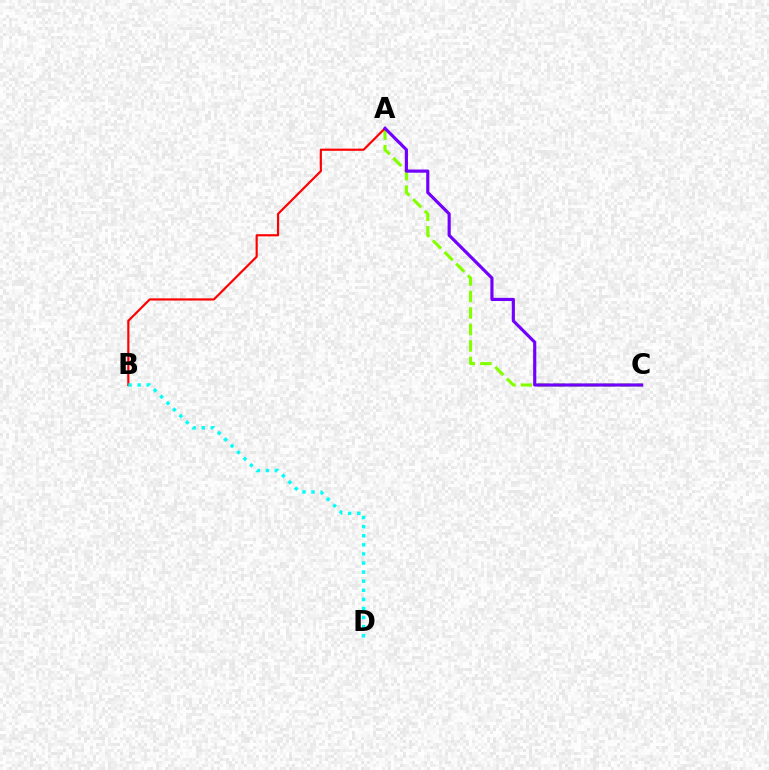{('A', 'C'): [{'color': '#84ff00', 'line_style': 'dashed', 'thickness': 2.24}, {'color': '#7200ff', 'line_style': 'solid', 'thickness': 2.27}], ('A', 'B'): [{'color': '#ff0000', 'line_style': 'solid', 'thickness': 1.56}], ('B', 'D'): [{'color': '#00fff6', 'line_style': 'dotted', 'thickness': 2.47}]}